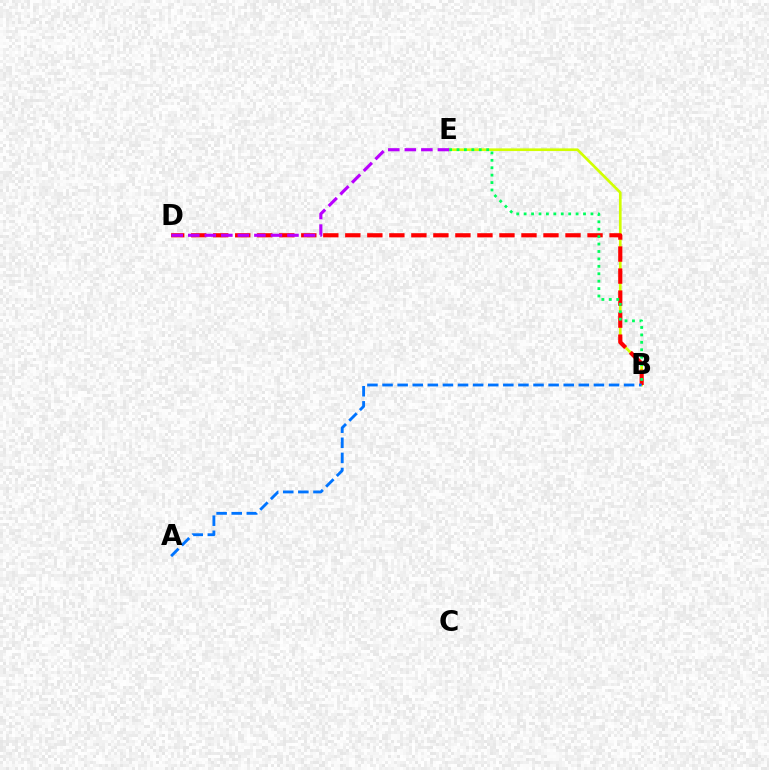{('B', 'E'): [{'color': '#d1ff00', 'line_style': 'solid', 'thickness': 1.92}, {'color': '#00ff5c', 'line_style': 'dotted', 'thickness': 2.02}], ('B', 'D'): [{'color': '#ff0000', 'line_style': 'dashed', 'thickness': 2.99}], ('A', 'B'): [{'color': '#0074ff', 'line_style': 'dashed', 'thickness': 2.05}], ('D', 'E'): [{'color': '#b900ff', 'line_style': 'dashed', 'thickness': 2.25}]}